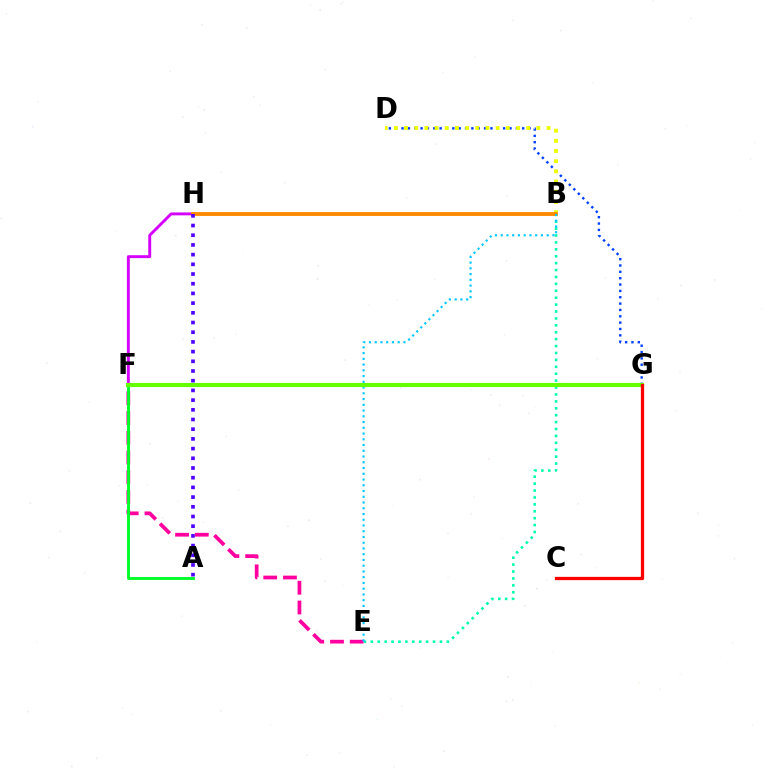{('F', 'H'): [{'color': '#d600ff', 'line_style': 'solid', 'thickness': 2.1}], ('B', 'E'): [{'color': '#00ffaf', 'line_style': 'dotted', 'thickness': 1.88}, {'color': '#00c7ff', 'line_style': 'dotted', 'thickness': 1.56}], ('D', 'G'): [{'color': '#003fff', 'line_style': 'dotted', 'thickness': 1.73}], ('E', 'F'): [{'color': '#ff00a0', 'line_style': 'dashed', 'thickness': 2.68}], ('A', 'F'): [{'color': '#00ff27', 'line_style': 'solid', 'thickness': 2.06}], ('B', 'D'): [{'color': '#eeff00', 'line_style': 'dotted', 'thickness': 2.76}], ('B', 'H'): [{'color': '#ff8800', 'line_style': 'solid', 'thickness': 2.77}], ('A', 'H'): [{'color': '#4f00ff', 'line_style': 'dotted', 'thickness': 2.64}], ('F', 'G'): [{'color': '#66ff00', 'line_style': 'solid', 'thickness': 2.97}], ('C', 'G'): [{'color': '#ff0000', 'line_style': 'solid', 'thickness': 2.35}]}